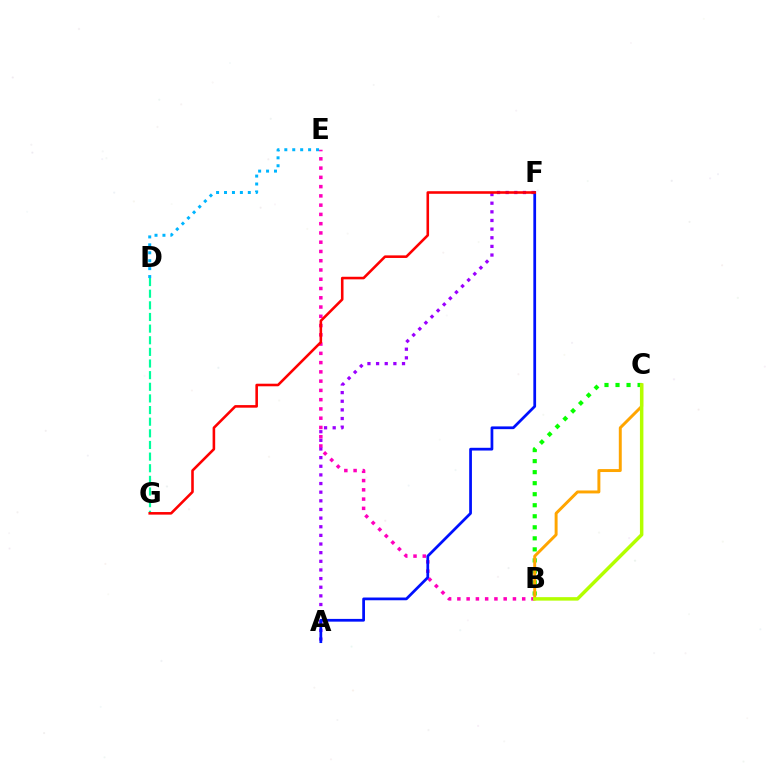{('B', 'E'): [{'color': '#ff00bd', 'line_style': 'dotted', 'thickness': 2.52}], ('D', 'E'): [{'color': '#00b5ff', 'line_style': 'dotted', 'thickness': 2.15}], ('B', 'C'): [{'color': '#08ff00', 'line_style': 'dotted', 'thickness': 3.0}, {'color': '#ffa500', 'line_style': 'solid', 'thickness': 2.12}, {'color': '#b3ff00', 'line_style': 'solid', 'thickness': 2.5}], ('A', 'F'): [{'color': '#9b00ff', 'line_style': 'dotted', 'thickness': 2.35}, {'color': '#0010ff', 'line_style': 'solid', 'thickness': 1.98}], ('D', 'G'): [{'color': '#00ff9d', 'line_style': 'dashed', 'thickness': 1.58}], ('F', 'G'): [{'color': '#ff0000', 'line_style': 'solid', 'thickness': 1.86}]}